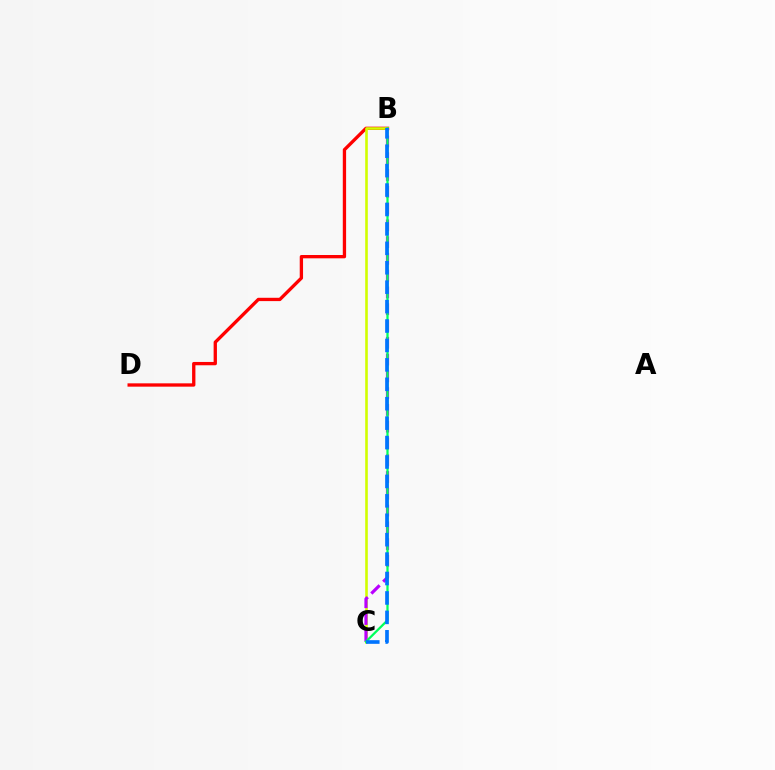{('B', 'D'): [{'color': '#ff0000', 'line_style': 'solid', 'thickness': 2.39}], ('B', 'C'): [{'color': '#d1ff00', 'line_style': 'solid', 'thickness': 1.87}, {'color': '#b900ff', 'line_style': 'dashed', 'thickness': 2.28}, {'color': '#00ff5c', 'line_style': 'solid', 'thickness': 1.62}, {'color': '#0074ff', 'line_style': 'dashed', 'thickness': 2.64}]}